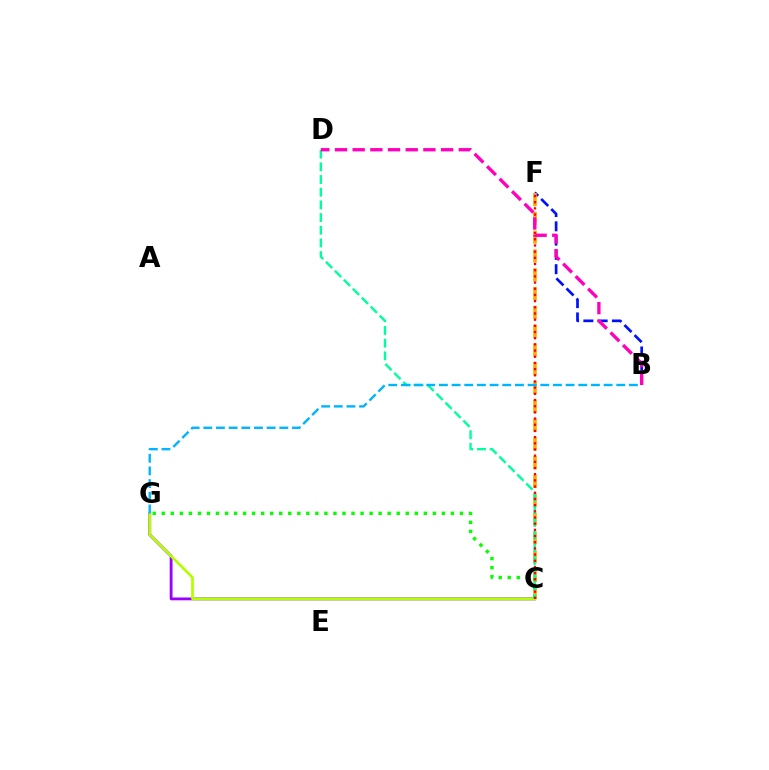{('B', 'F'): [{'color': '#0010ff', 'line_style': 'dashed', 'thickness': 1.94}], ('C', 'F'): [{'color': '#ffa500', 'line_style': 'dashed', 'thickness': 2.55}, {'color': '#ff0000', 'line_style': 'dotted', 'thickness': 1.68}], ('C', 'G'): [{'color': '#9b00ff', 'line_style': 'solid', 'thickness': 2.03}, {'color': '#08ff00', 'line_style': 'dotted', 'thickness': 2.46}, {'color': '#b3ff00', 'line_style': 'solid', 'thickness': 1.95}], ('C', 'D'): [{'color': '#00ff9d', 'line_style': 'dashed', 'thickness': 1.72}], ('B', 'G'): [{'color': '#00b5ff', 'line_style': 'dashed', 'thickness': 1.72}], ('B', 'D'): [{'color': '#ff00bd', 'line_style': 'dashed', 'thickness': 2.4}]}